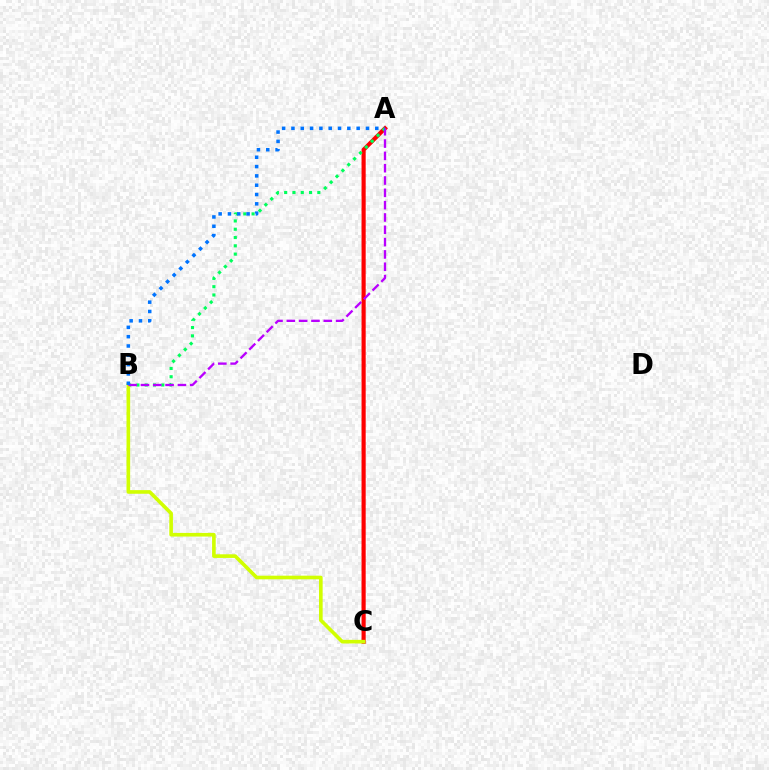{('A', 'C'): [{'color': '#ff0000', 'line_style': 'solid', 'thickness': 2.99}], ('A', 'B'): [{'color': '#00ff5c', 'line_style': 'dotted', 'thickness': 2.25}, {'color': '#b900ff', 'line_style': 'dashed', 'thickness': 1.67}, {'color': '#0074ff', 'line_style': 'dotted', 'thickness': 2.53}], ('B', 'C'): [{'color': '#d1ff00', 'line_style': 'solid', 'thickness': 2.61}]}